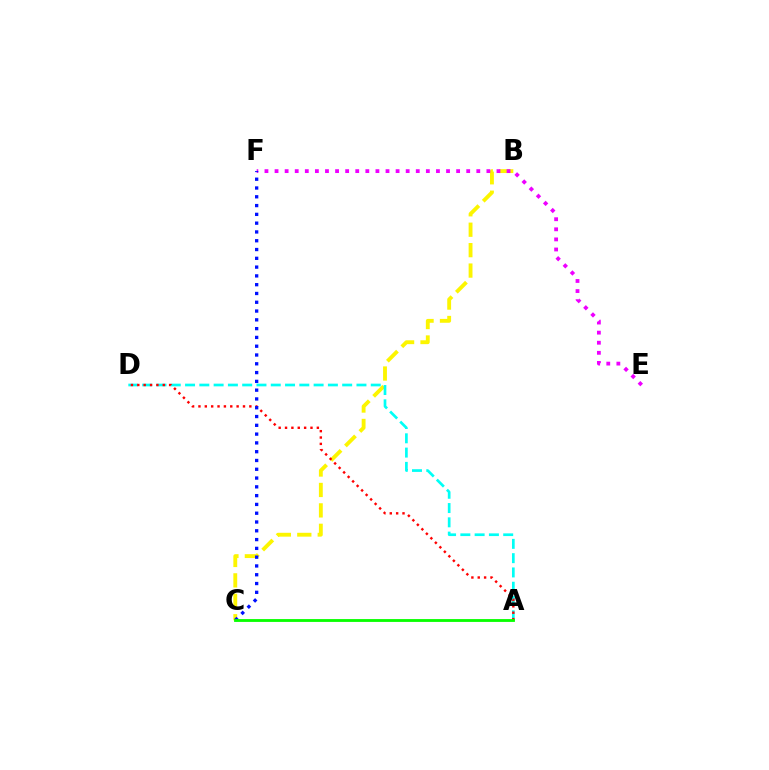{('B', 'C'): [{'color': '#fcf500', 'line_style': 'dashed', 'thickness': 2.78}], ('E', 'F'): [{'color': '#ee00ff', 'line_style': 'dotted', 'thickness': 2.74}], ('A', 'D'): [{'color': '#00fff6', 'line_style': 'dashed', 'thickness': 1.94}, {'color': '#ff0000', 'line_style': 'dotted', 'thickness': 1.73}], ('C', 'F'): [{'color': '#0010ff', 'line_style': 'dotted', 'thickness': 2.39}], ('A', 'C'): [{'color': '#08ff00', 'line_style': 'solid', 'thickness': 2.04}]}